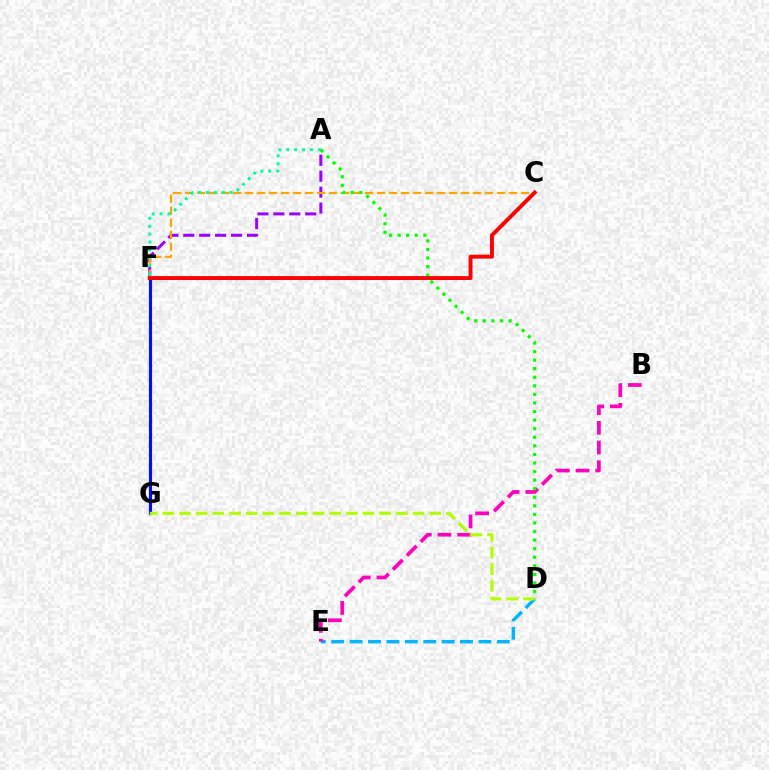{('D', 'E'): [{'color': '#00b5ff', 'line_style': 'dashed', 'thickness': 2.5}], ('A', 'F'): [{'color': '#9b00ff', 'line_style': 'dashed', 'thickness': 2.16}, {'color': '#00ff9d', 'line_style': 'dotted', 'thickness': 2.15}], ('B', 'E'): [{'color': '#ff00bd', 'line_style': 'dashed', 'thickness': 2.67}], ('F', 'G'): [{'color': '#0010ff', 'line_style': 'solid', 'thickness': 2.27}], ('C', 'F'): [{'color': '#ffa500', 'line_style': 'dashed', 'thickness': 1.63}, {'color': '#ff0000', 'line_style': 'solid', 'thickness': 2.83}], ('A', 'D'): [{'color': '#08ff00', 'line_style': 'dotted', 'thickness': 2.33}], ('D', 'G'): [{'color': '#b3ff00', 'line_style': 'dashed', 'thickness': 2.27}]}